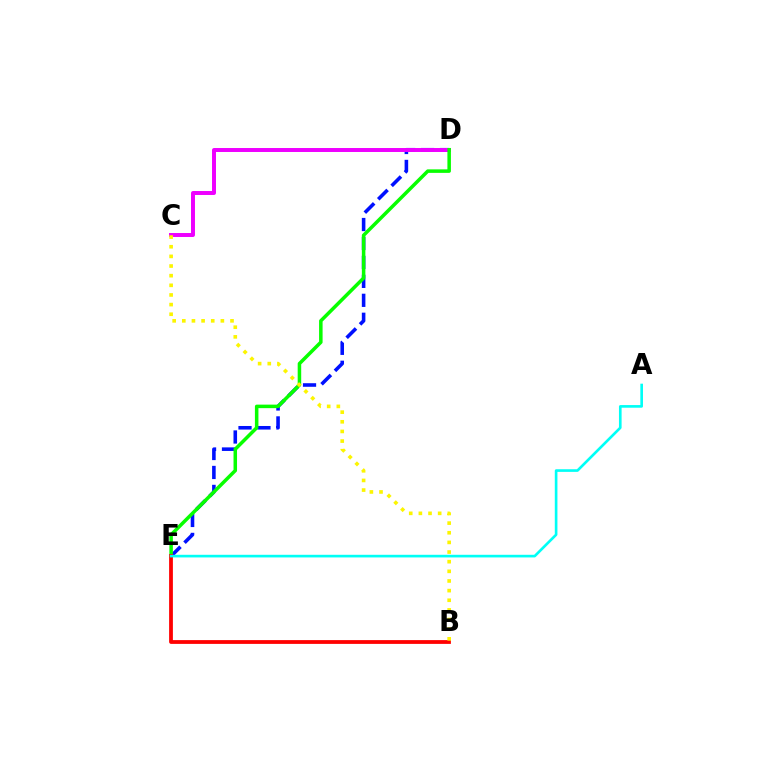{('D', 'E'): [{'color': '#0010ff', 'line_style': 'dashed', 'thickness': 2.57}, {'color': '#08ff00', 'line_style': 'solid', 'thickness': 2.53}], ('C', 'D'): [{'color': '#ee00ff', 'line_style': 'solid', 'thickness': 2.85}], ('B', 'E'): [{'color': '#ff0000', 'line_style': 'solid', 'thickness': 2.72}], ('A', 'E'): [{'color': '#00fff6', 'line_style': 'solid', 'thickness': 1.9}], ('B', 'C'): [{'color': '#fcf500', 'line_style': 'dotted', 'thickness': 2.62}]}